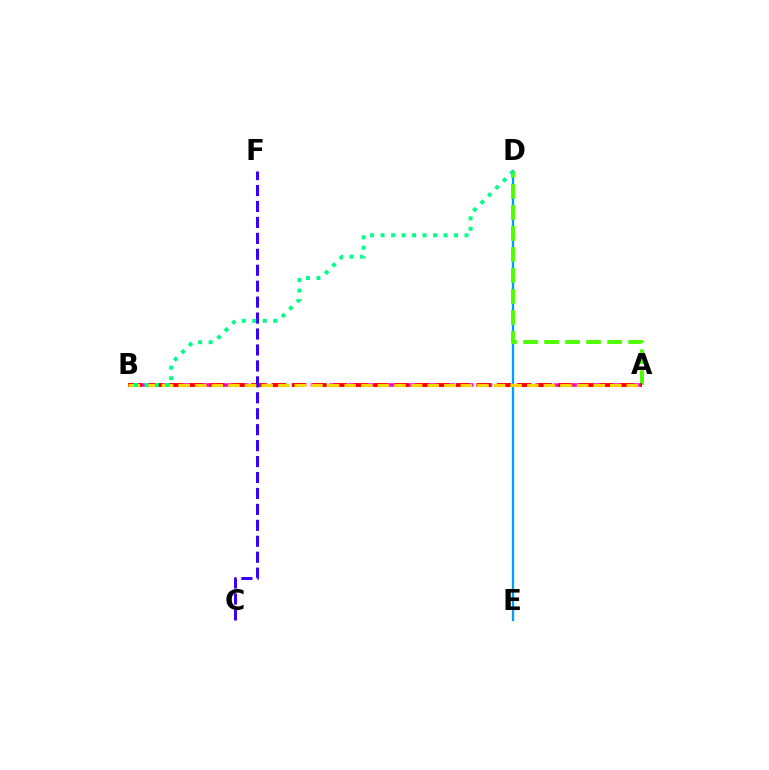{('D', 'E'): [{'color': '#009eff', 'line_style': 'solid', 'thickness': 1.68}], ('A', 'D'): [{'color': '#4fff00', 'line_style': 'dashed', 'thickness': 2.86}], ('A', 'B'): [{'color': '#ff00ed', 'line_style': 'dashed', 'thickness': 2.54}, {'color': '#ff0000', 'line_style': 'dashed', 'thickness': 2.78}, {'color': '#ffd500', 'line_style': 'dashed', 'thickness': 2.26}], ('C', 'F'): [{'color': '#3700ff', 'line_style': 'dashed', 'thickness': 2.17}], ('B', 'D'): [{'color': '#00ff86', 'line_style': 'dotted', 'thickness': 2.85}]}